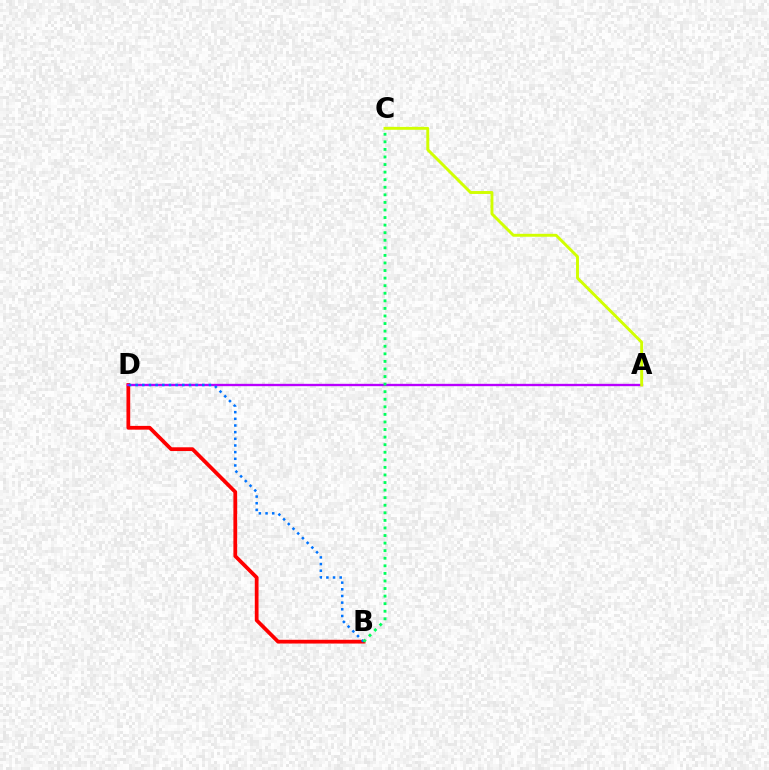{('B', 'D'): [{'color': '#ff0000', 'line_style': 'solid', 'thickness': 2.71}, {'color': '#0074ff', 'line_style': 'dotted', 'thickness': 1.81}], ('A', 'D'): [{'color': '#b900ff', 'line_style': 'solid', 'thickness': 1.69}], ('B', 'C'): [{'color': '#00ff5c', 'line_style': 'dotted', 'thickness': 2.06}], ('A', 'C'): [{'color': '#d1ff00', 'line_style': 'solid', 'thickness': 2.1}]}